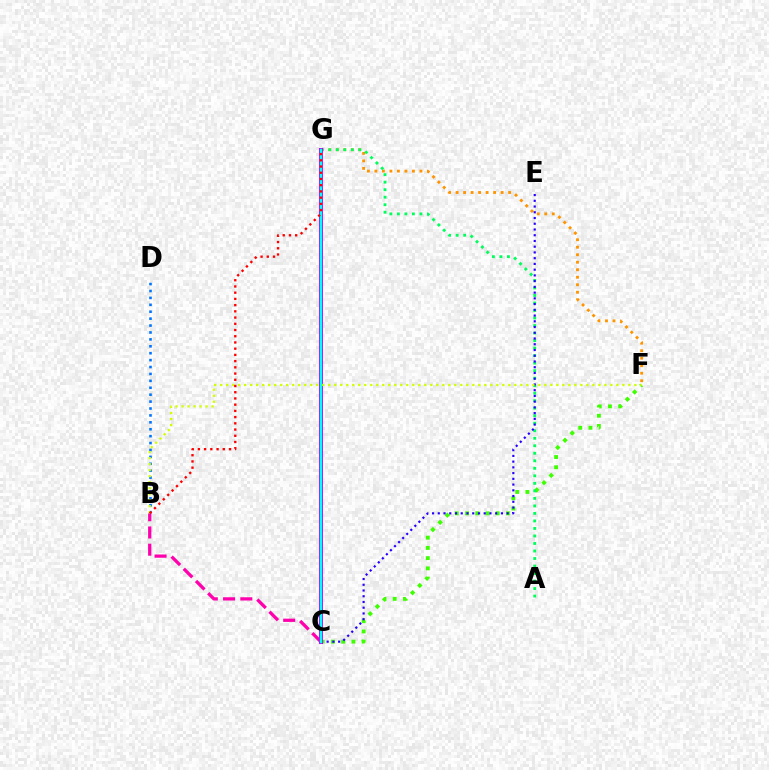{('C', 'F'): [{'color': '#3dff00', 'line_style': 'dotted', 'thickness': 2.78}], ('B', 'D'): [{'color': '#0074ff', 'line_style': 'dotted', 'thickness': 1.88}], ('B', 'C'): [{'color': '#ff00ac', 'line_style': 'dashed', 'thickness': 2.34}], ('F', 'G'): [{'color': '#ff9400', 'line_style': 'dotted', 'thickness': 2.04}], ('A', 'G'): [{'color': '#00ff5c', 'line_style': 'dotted', 'thickness': 2.04}], ('C', 'E'): [{'color': '#2500ff', 'line_style': 'dotted', 'thickness': 1.56}], ('C', 'G'): [{'color': '#b900ff', 'line_style': 'solid', 'thickness': 2.93}, {'color': '#00fff6', 'line_style': 'solid', 'thickness': 1.71}], ('B', 'F'): [{'color': '#d1ff00', 'line_style': 'dotted', 'thickness': 1.63}], ('B', 'G'): [{'color': '#ff0000', 'line_style': 'dotted', 'thickness': 1.69}]}